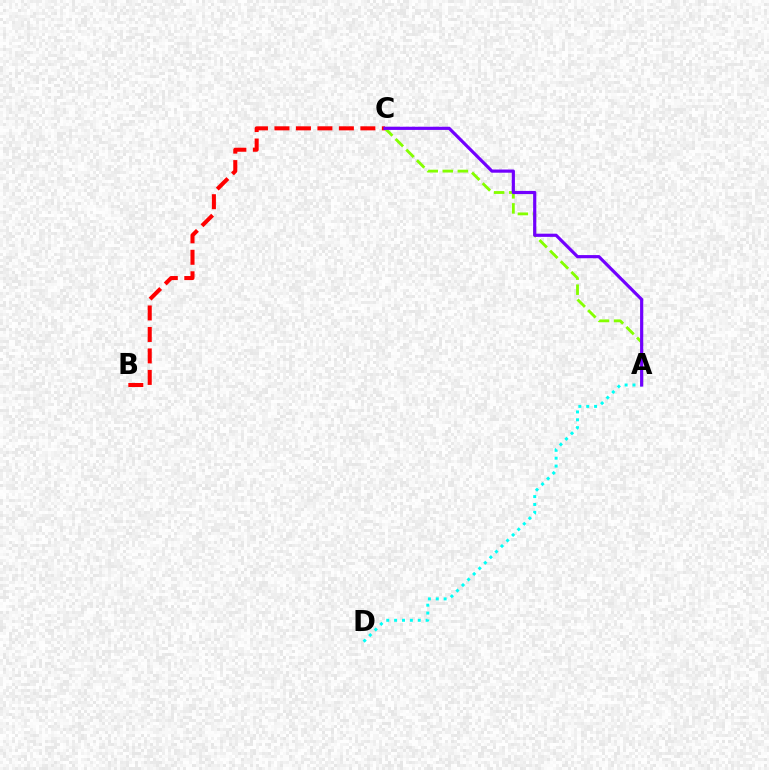{('A', 'C'): [{'color': '#84ff00', 'line_style': 'dashed', 'thickness': 2.04}, {'color': '#7200ff', 'line_style': 'solid', 'thickness': 2.29}], ('B', 'C'): [{'color': '#ff0000', 'line_style': 'dashed', 'thickness': 2.92}], ('A', 'D'): [{'color': '#00fff6', 'line_style': 'dotted', 'thickness': 2.14}]}